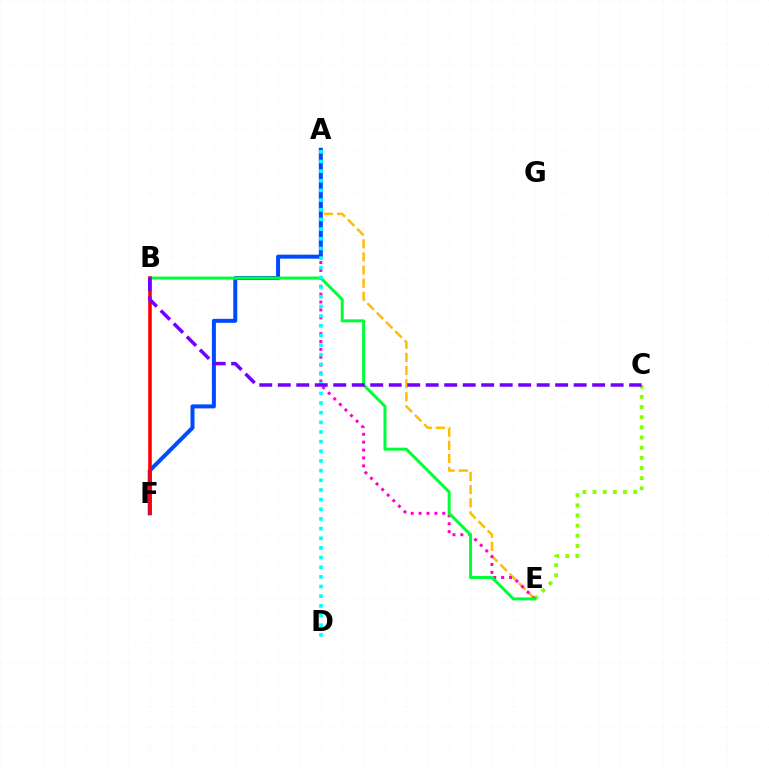{('C', 'E'): [{'color': '#84ff00', 'line_style': 'dotted', 'thickness': 2.76}], ('A', 'E'): [{'color': '#ffbd00', 'line_style': 'dashed', 'thickness': 1.78}, {'color': '#ff00cf', 'line_style': 'dotted', 'thickness': 2.14}], ('A', 'F'): [{'color': '#004bff', 'line_style': 'solid', 'thickness': 2.88}], ('B', 'E'): [{'color': '#00ff39', 'line_style': 'solid', 'thickness': 2.17}], ('A', 'D'): [{'color': '#00fff6', 'line_style': 'dotted', 'thickness': 2.62}], ('B', 'F'): [{'color': '#ff0000', 'line_style': 'solid', 'thickness': 2.57}], ('B', 'C'): [{'color': '#7200ff', 'line_style': 'dashed', 'thickness': 2.51}]}